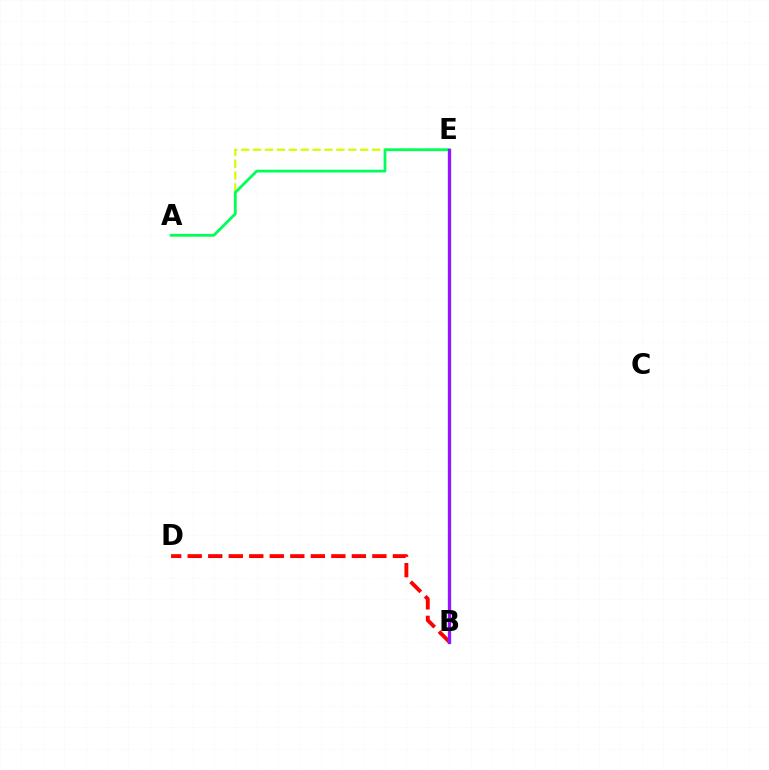{('B', 'D'): [{'color': '#ff0000', 'line_style': 'dashed', 'thickness': 2.79}], ('A', 'E'): [{'color': '#d1ff00', 'line_style': 'dashed', 'thickness': 1.62}, {'color': '#00ff5c', 'line_style': 'solid', 'thickness': 2.01}], ('B', 'E'): [{'color': '#0074ff', 'line_style': 'solid', 'thickness': 2.42}, {'color': '#b900ff', 'line_style': 'solid', 'thickness': 1.84}]}